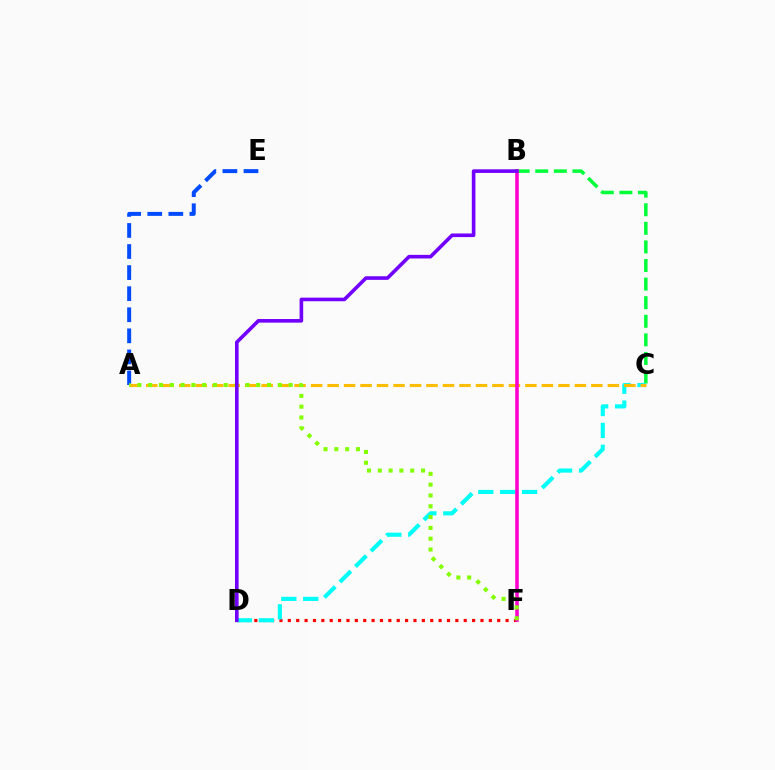{('B', 'C'): [{'color': '#00ff39', 'line_style': 'dashed', 'thickness': 2.53}], ('A', 'E'): [{'color': '#004bff', 'line_style': 'dashed', 'thickness': 2.86}], ('D', 'F'): [{'color': '#ff0000', 'line_style': 'dotted', 'thickness': 2.28}], ('C', 'D'): [{'color': '#00fff6', 'line_style': 'dashed', 'thickness': 2.98}], ('A', 'C'): [{'color': '#ffbd00', 'line_style': 'dashed', 'thickness': 2.24}], ('B', 'F'): [{'color': '#ff00cf', 'line_style': 'solid', 'thickness': 2.58}], ('A', 'F'): [{'color': '#84ff00', 'line_style': 'dotted', 'thickness': 2.94}], ('B', 'D'): [{'color': '#7200ff', 'line_style': 'solid', 'thickness': 2.6}]}